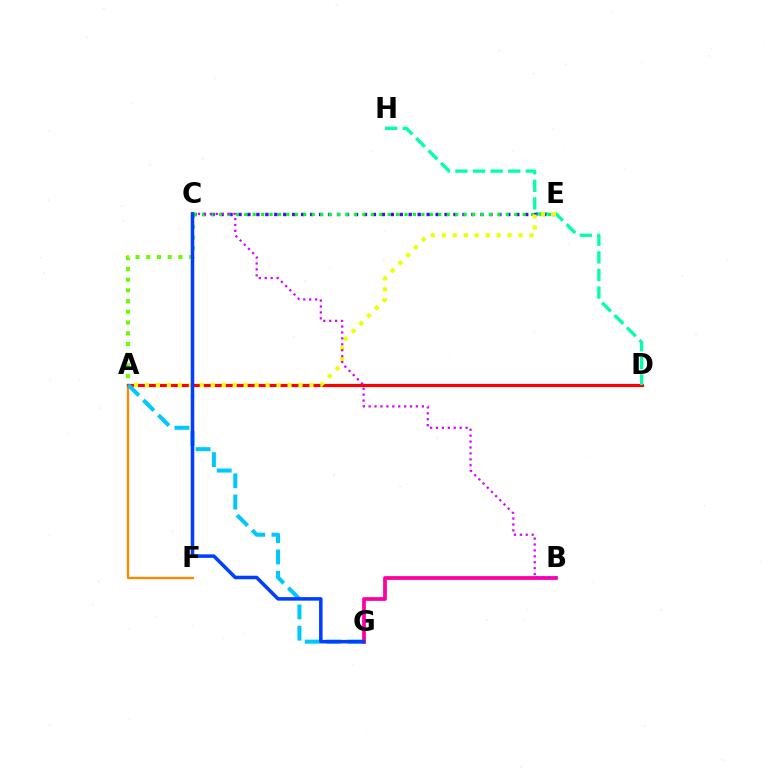{('A', 'F'): [{'color': '#ff8800', 'line_style': 'solid', 'thickness': 1.67}], ('A', 'D'): [{'color': '#ff0000', 'line_style': 'solid', 'thickness': 2.28}], ('D', 'H'): [{'color': '#00ffaf', 'line_style': 'dashed', 'thickness': 2.39}], ('A', 'C'): [{'color': '#66ff00', 'line_style': 'dotted', 'thickness': 2.91}], ('C', 'E'): [{'color': '#4f00ff', 'line_style': 'dotted', 'thickness': 2.43}, {'color': '#00ff27', 'line_style': 'dotted', 'thickness': 2.29}], ('A', 'G'): [{'color': '#00c7ff', 'line_style': 'dashed', 'thickness': 2.89}], ('B', 'G'): [{'color': '#ff00a0', 'line_style': 'solid', 'thickness': 2.71}], ('A', 'E'): [{'color': '#eeff00', 'line_style': 'dotted', 'thickness': 2.98}], ('B', 'C'): [{'color': '#d600ff', 'line_style': 'dotted', 'thickness': 1.61}], ('C', 'G'): [{'color': '#003fff', 'line_style': 'solid', 'thickness': 2.54}]}